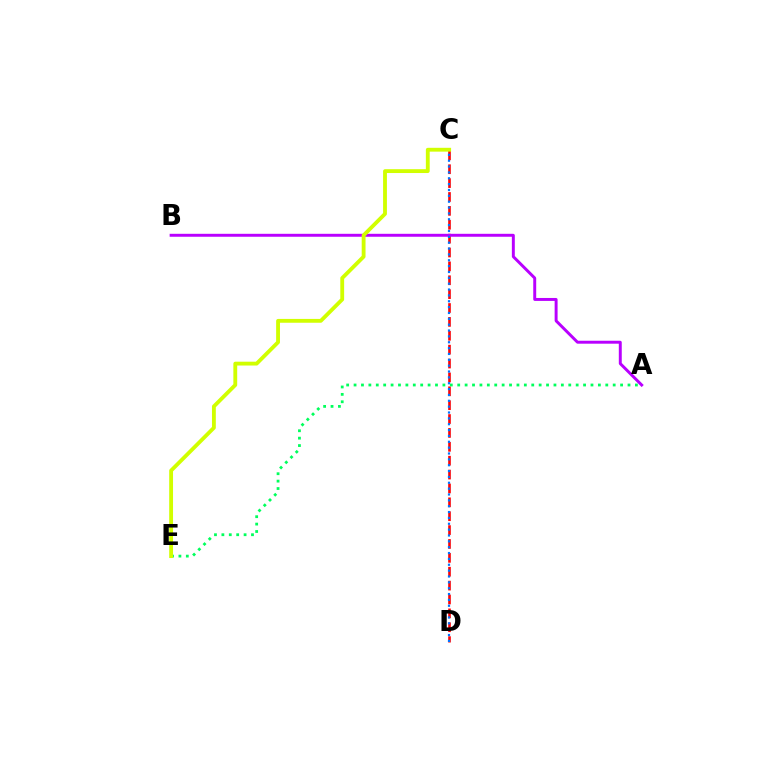{('C', 'D'): [{'color': '#ff0000', 'line_style': 'dashed', 'thickness': 1.89}, {'color': '#0074ff', 'line_style': 'dotted', 'thickness': 1.59}], ('A', 'B'): [{'color': '#b900ff', 'line_style': 'solid', 'thickness': 2.12}], ('A', 'E'): [{'color': '#00ff5c', 'line_style': 'dotted', 'thickness': 2.01}], ('C', 'E'): [{'color': '#d1ff00', 'line_style': 'solid', 'thickness': 2.76}]}